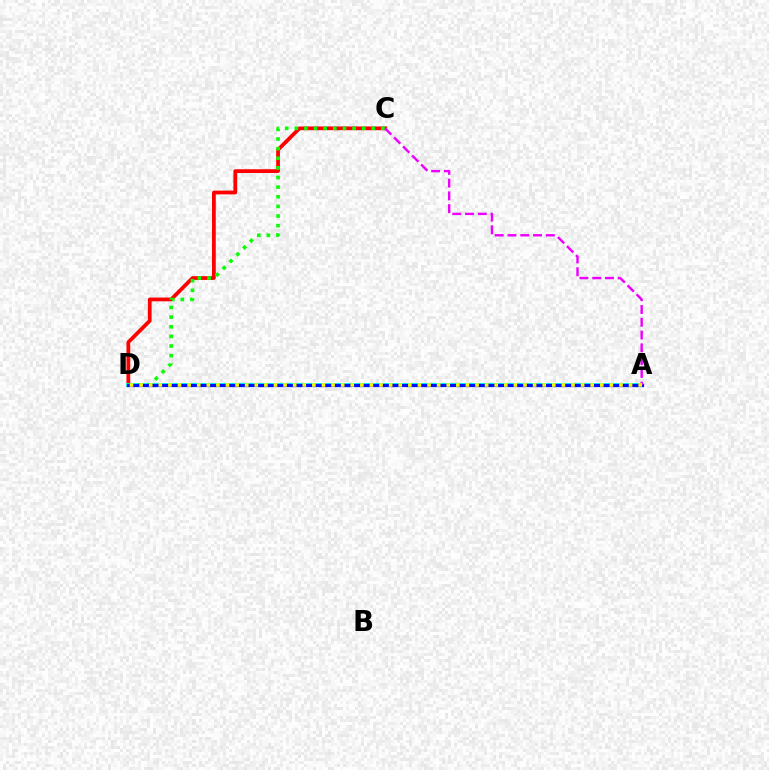{('C', 'D'): [{'color': '#ff0000', 'line_style': 'solid', 'thickness': 2.7}, {'color': '#08ff00', 'line_style': 'dotted', 'thickness': 2.62}], ('A', 'D'): [{'color': '#00fff6', 'line_style': 'solid', 'thickness': 2.82}, {'color': '#0010ff', 'line_style': 'solid', 'thickness': 2.32}, {'color': '#fcf500', 'line_style': 'dotted', 'thickness': 2.61}], ('A', 'C'): [{'color': '#ee00ff', 'line_style': 'dashed', 'thickness': 1.74}]}